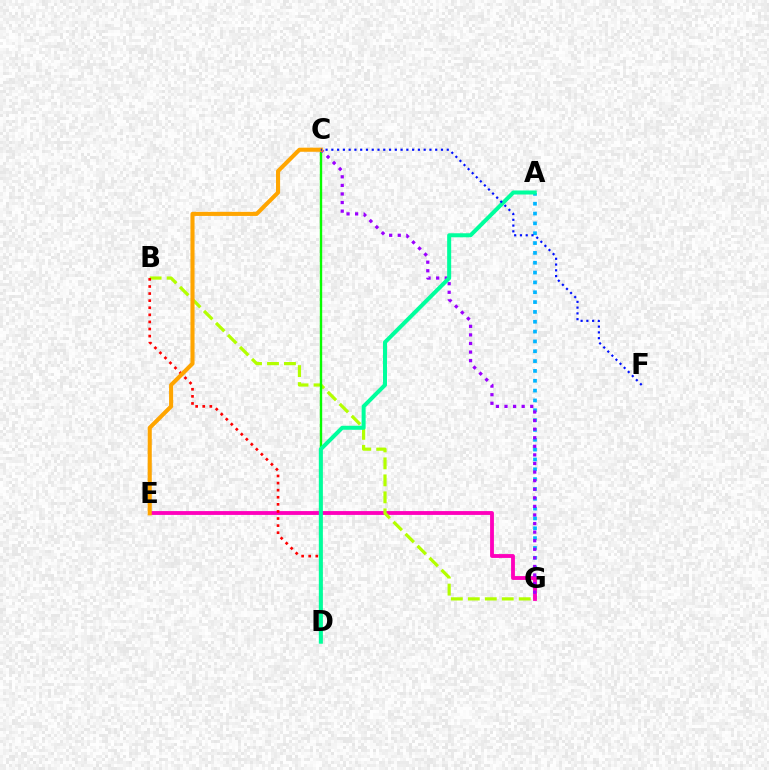{('A', 'G'): [{'color': '#00b5ff', 'line_style': 'dotted', 'thickness': 2.67}], ('E', 'G'): [{'color': '#ff00bd', 'line_style': 'solid', 'thickness': 2.76}], ('B', 'G'): [{'color': '#b3ff00', 'line_style': 'dashed', 'thickness': 2.31}], ('C', 'D'): [{'color': '#08ff00', 'line_style': 'solid', 'thickness': 1.72}], ('B', 'D'): [{'color': '#ff0000', 'line_style': 'dotted', 'thickness': 1.93}], ('C', 'G'): [{'color': '#9b00ff', 'line_style': 'dotted', 'thickness': 2.33}], ('A', 'D'): [{'color': '#00ff9d', 'line_style': 'solid', 'thickness': 2.9}], ('C', 'E'): [{'color': '#ffa500', 'line_style': 'solid', 'thickness': 2.94}], ('C', 'F'): [{'color': '#0010ff', 'line_style': 'dotted', 'thickness': 1.57}]}